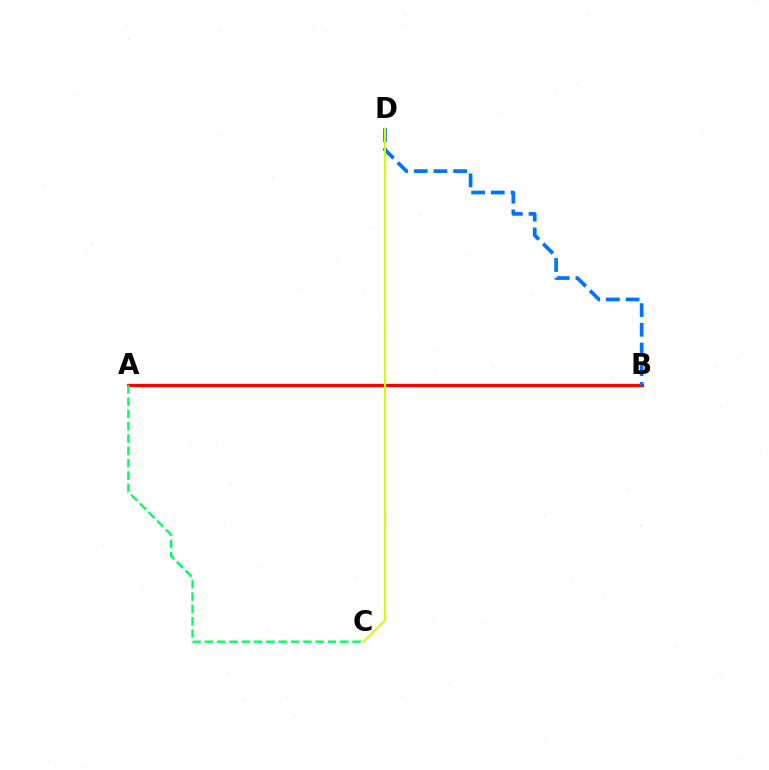{('A', 'B'): [{'color': '#b900ff', 'line_style': 'dotted', 'thickness': 1.55}, {'color': '#ff0000', 'line_style': 'solid', 'thickness': 2.31}], ('B', 'D'): [{'color': '#0074ff', 'line_style': 'dashed', 'thickness': 2.68}], ('A', 'C'): [{'color': '#00ff5c', 'line_style': 'dashed', 'thickness': 1.67}], ('C', 'D'): [{'color': '#d1ff00', 'line_style': 'solid', 'thickness': 1.5}]}